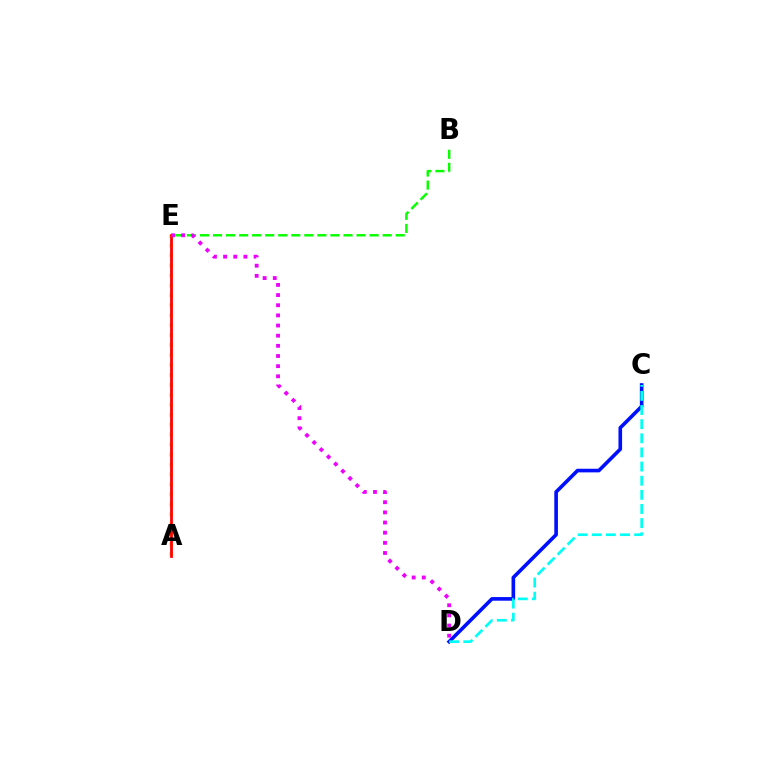{('C', 'D'): [{'color': '#0010ff', 'line_style': 'solid', 'thickness': 2.61}, {'color': '#00fff6', 'line_style': 'dashed', 'thickness': 1.92}], ('B', 'E'): [{'color': '#08ff00', 'line_style': 'dashed', 'thickness': 1.77}], ('A', 'E'): [{'color': '#fcf500', 'line_style': 'dotted', 'thickness': 2.7}, {'color': '#ff0000', 'line_style': 'solid', 'thickness': 2.0}], ('D', 'E'): [{'color': '#ee00ff', 'line_style': 'dotted', 'thickness': 2.76}]}